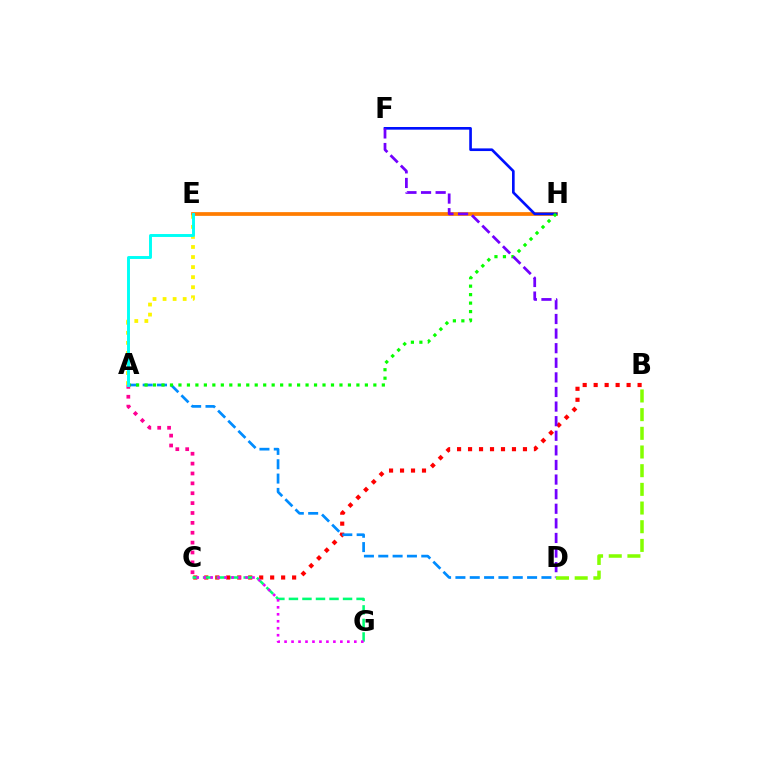{('E', 'H'): [{'color': '#ff7c00', 'line_style': 'solid', 'thickness': 2.69}], ('B', 'C'): [{'color': '#ff0000', 'line_style': 'dotted', 'thickness': 2.98}], ('A', 'E'): [{'color': '#fcf500', 'line_style': 'dotted', 'thickness': 2.73}, {'color': '#00fff6', 'line_style': 'solid', 'thickness': 2.11}], ('F', 'H'): [{'color': '#0010ff', 'line_style': 'solid', 'thickness': 1.92}], ('A', 'D'): [{'color': '#008cff', 'line_style': 'dashed', 'thickness': 1.95}], ('C', 'G'): [{'color': '#00ff74', 'line_style': 'dashed', 'thickness': 1.84}, {'color': '#ee00ff', 'line_style': 'dotted', 'thickness': 1.9}], ('A', 'H'): [{'color': '#08ff00', 'line_style': 'dotted', 'thickness': 2.3}], ('D', 'F'): [{'color': '#7200ff', 'line_style': 'dashed', 'thickness': 1.98}], ('A', 'C'): [{'color': '#ff0094', 'line_style': 'dotted', 'thickness': 2.68}], ('B', 'D'): [{'color': '#84ff00', 'line_style': 'dashed', 'thickness': 2.54}]}